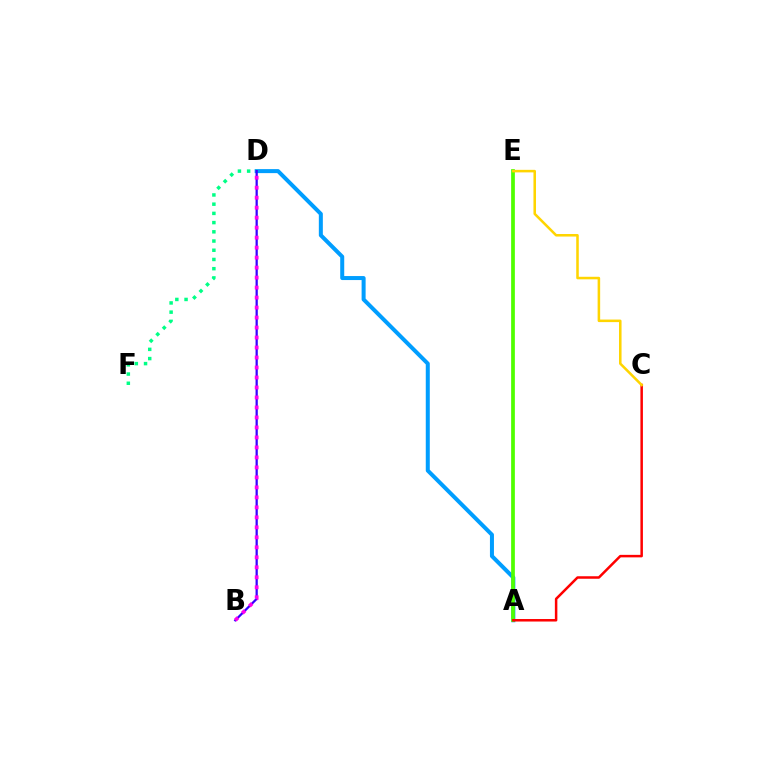{('A', 'D'): [{'color': '#009eff', 'line_style': 'solid', 'thickness': 2.89}], ('A', 'E'): [{'color': '#4fff00', 'line_style': 'solid', 'thickness': 2.68}], ('D', 'F'): [{'color': '#00ff86', 'line_style': 'dotted', 'thickness': 2.5}], ('B', 'D'): [{'color': '#3700ff', 'line_style': 'solid', 'thickness': 1.62}, {'color': '#ff00ed', 'line_style': 'dotted', 'thickness': 2.71}], ('A', 'C'): [{'color': '#ff0000', 'line_style': 'solid', 'thickness': 1.8}], ('C', 'E'): [{'color': '#ffd500', 'line_style': 'solid', 'thickness': 1.83}]}